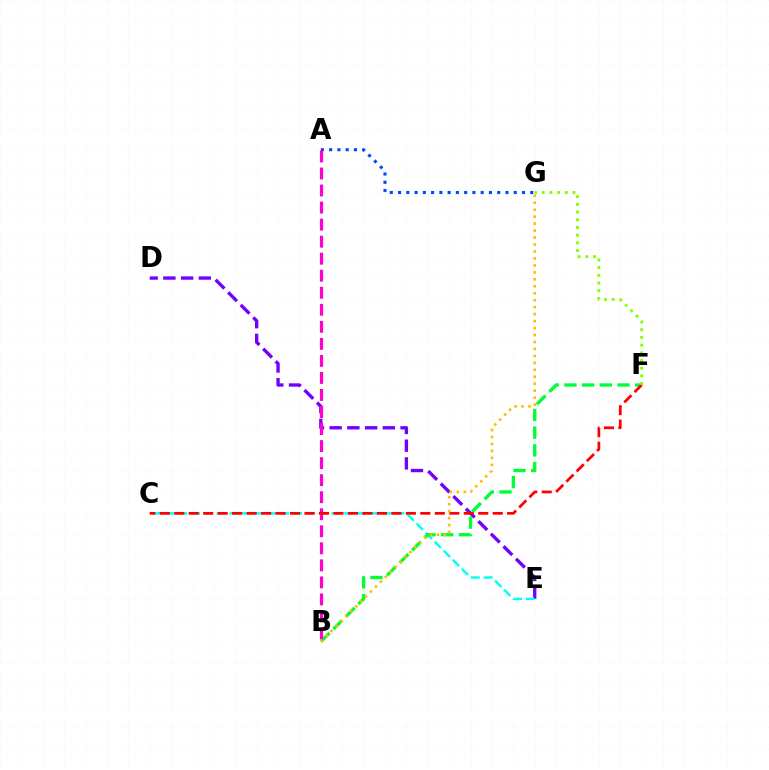{('D', 'E'): [{'color': '#7200ff', 'line_style': 'dashed', 'thickness': 2.41}], ('C', 'E'): [{'color': '#00fff6', 'line_style': 'dashed', 'thickness': 1.73}], ('A', 'G'): [{'color': '#004bff', 'line_style': 'dotted', 'thickness': 2.24}], ('B', 'F'): [{'color': '#00ff39', 'line_style': 'dashed', 'thickness': 2.41}], ('A', 'B'): [{'color': '#ff00cf', 'line_style': 'dashed', 'thickness': 2.31}], ('C', 'F'): [{'color': '#ff0000', 'line_style': 'dashed', 'thickness': 1.97}], ('B', 'G'): [{'color': '#ffbd00', 'line_style': 'dotted', 'thickness': 1.89}], ('F', 'G'): [{'color': '#84ff00', 'line_style': 'dotted', 'thickness': 2.09}]}